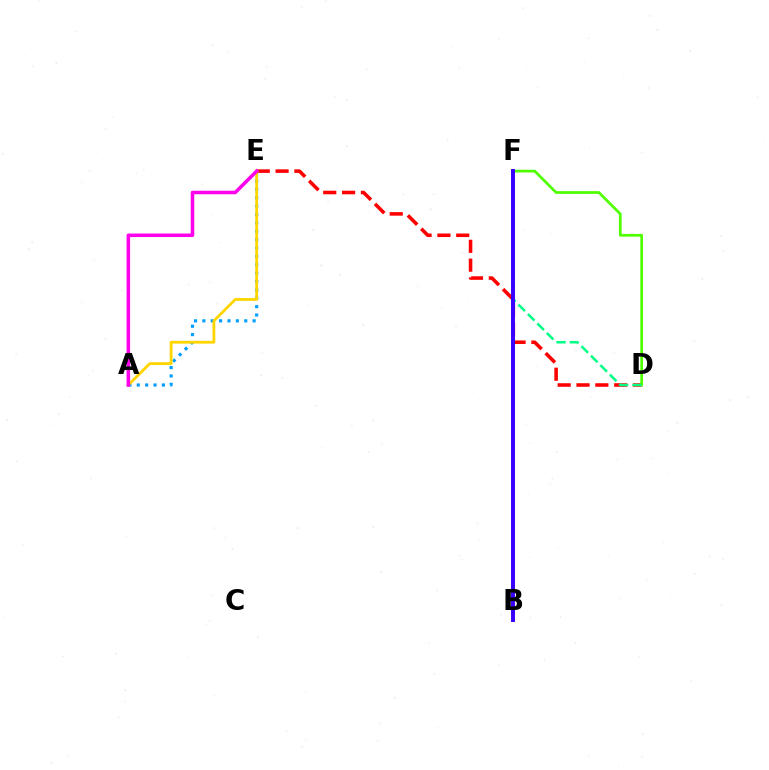{('D', 'E'): [{'color': '#ff0000', 'line_style': 'dashed', 'thickness': 2.56}], ('D', 'F'): [{'color': '#4fff00', 'line_style': 'solid', 'thickness': 1.96}, {'color': '#00ff86', 'line_style': 'dashed', 'thickness': 1.82}], ('A', 'E'): [{'color': '#009eff', 'line_style': 'dotted', 'thickness': 2.27}, {'color': '#ffd500', 'line_style': 'solid', 'thickness': 2.03}, {'color': '#ff00ed', 'line_style': 'solid', 'thickness': 2.53}], ('B', 'F'): [{'color': '#3700ff', 'line_style': 'solid', 'thickness': 2.84}]}